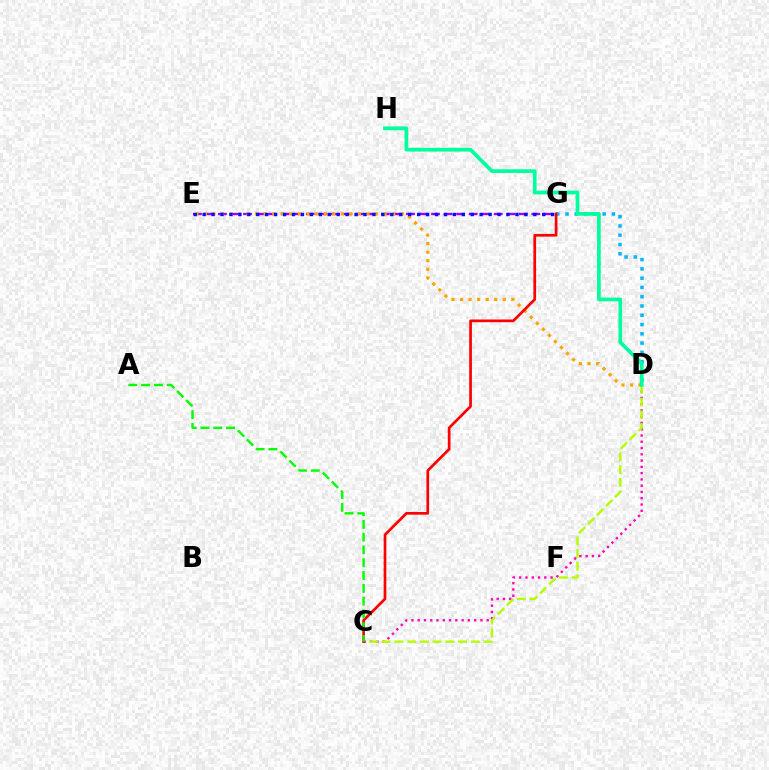{('D', 'G'): [{'color': '#00b5ff', 'line_style': 'dotted', 'thickness': 2.52}], ('E', 'G'): [{'color': '#9b00ff', 'line_style': 'dashed', 'thickness': 1.7}, {'color': '#0010ff', 'line_style': 'dotted', 'thickness': 2.43}], ('C', 'D'): [{'color': '#ff00bd', 'line_style': 'dotted', 'thickness': 1.7}, {'color': '#b3ff00', 'line_style': 'dashed', 'thickness': 1.73}], ('D', 'E'): [{'color': '#ffa500', 'line_style': 'dotted', 'thickness': 2.33}], ('C', 'G'): [{'color': '#ff0000', 'line_style': 'solid', 'thickness': 1.94}], ('D', 'H'): [{'color': '#00ff9d', 'line_style': 'solid', 'thickness': 2.68}], ('A', 'C'): [{'color': '#08ff00', 'line_style': 'dashed', 'thickness': 1.74}]}